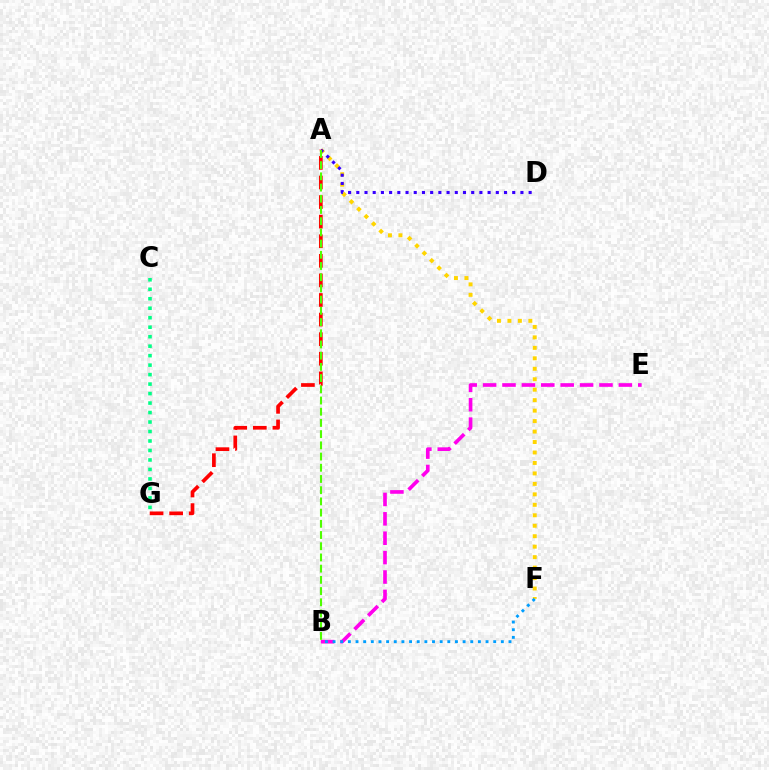{('A', 'F'): [{'color': '#ffd500', 'line_style': 'dotted', 'thickness': 2.84}], ('A', 'D'): [{'color': '#3700ff', 'line_style': 'dotted', 'thickness': 2.23}], ('B', 'E'): [{'color': '#ff00ed', 'line_style': 'dashed', 'thickness': 2.64}], ('B', 'F'): [{'color': '#009eff', 'line_style': 'dotted', 'thickness': 2.08}], ('A', 'G'): [{'color': '#ff0000', 'line_style': 'dashed', 'thickness': 2.66}], ('A', 'B'): [{'color': '#4fff00', 'line_style': 'dashed', 'thickness': 1.52}], ('C', 'G'): [{'color': '#00ff86', 'line_style': 'dotted', 'thickness': 2.58}]}